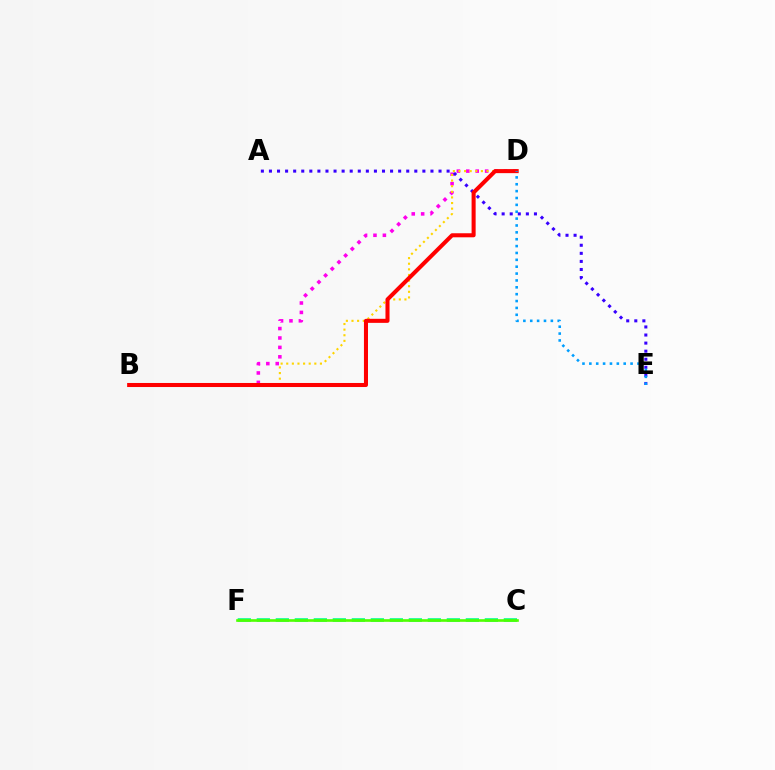{('B', 'D'): [{'color': '#ff00ed', 'line_style': 'dotted', 'thickness': 2.56}, {'color': '#ffd500', 'line_style': 'dotted', 'thickness': 1.53}, {'color': '#ff0000', 'line_style': 'solid', 'thickness': 2.91}], ('C', 'F'): [{'color': '#00ff86', 'line_style': 'dashed', 'thickness': 2.58}, {'color': '#4fff00', 'line_style': 'solid', 'thickness': 1.9}], ('A', 'E'): [{'color': '#3700ff', 'line_style': 'dotted', 'thickness': 2.19}], ('D', 'E'): [{'color': '#009eff', 'line_style': 'dotted', 'thickness': 1.87}]}